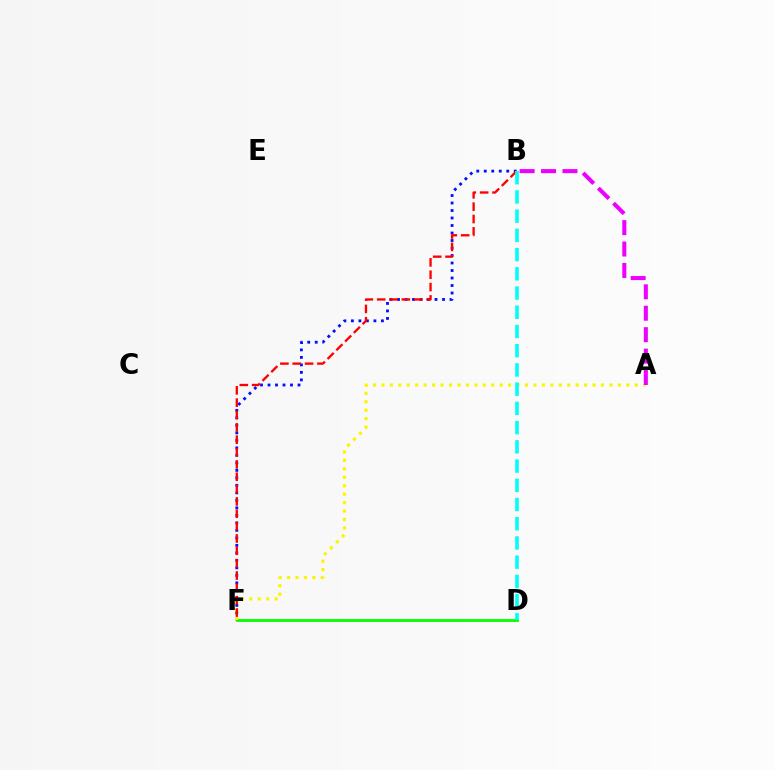{('D', 'F'): [{'color': '#08ff00', 'line_style': 'solid', 'thickness': 2.04}], ('B', 'F'): [{'color': '#0010ff', 'line_style': 'dotted', 'thickness': 2.04}, {'color': '#ff0000', 'line_style': 'dashed', 'thickness': 1.68}], ('A', 'F'): [{'color': '#fcf500', 'line_style': 'dotted', 'thickness': 2.29}], ('A', 'B'): [{'color': '#ee00ff', 'line_style': 'dashed', 'thickness': 2.91}], ('B', 'D'): [{'color': '#00fff6', 'line_style': 'dashed', 'thickness': 2.61}]}